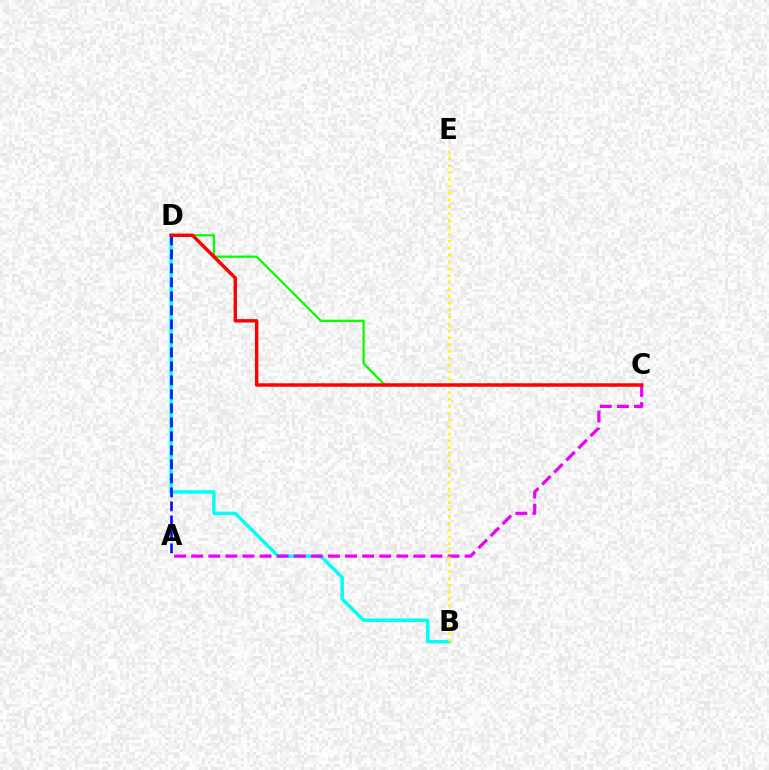{('B', 'D'): [{'color': '#00fff6', 'line_style': 'solid', 'thickness': 2.48}], ('A', 'D'): [{'color': '#0010ff', 'line_style': 'dashed', 'thickness': 1.9}], ('A', 'C'): [{'color': '#ee00ff', 'line_style': 'dashed', 'thickness': 2.32}], ('B', 'E'): [{'color': '#fcf500', 'line_style': 'dotted', 'thickness': 1.87}], ('C', 'D'): [{'color': '#08ff00', 'line_style': 'solid', 'thickness': 1.66}, {'color': '#ff0000', 'line_style': 'solid', 'thickness': 2.47}]}